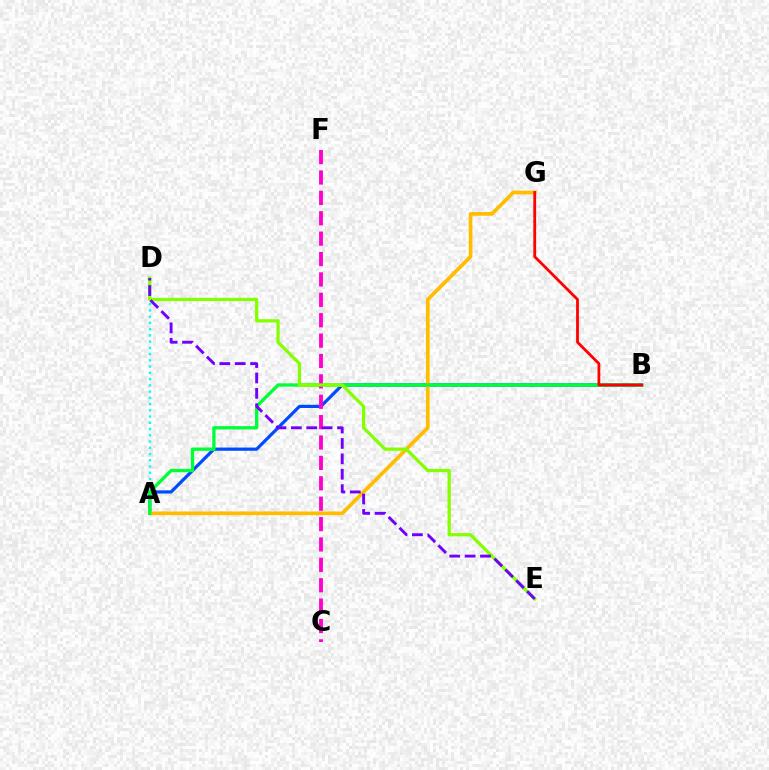{('A', 'D'): [{'color': '#00fff6', 'line_style': 'dotted', 'thickness': 1.7}], ('A', 'B'): [{'color': '#004bff', 'line_style': 'solid', 'thickness': 2.31}, {'color': '#00ff39', 'line_style': 'solid', 'thickness': 2.39}], ('A', 'G'): [{'color': '#ffbd00', 'line_style': 'solid', 'thickness': 2.66}], ('C', 'F'): [{'color': '#ff00cf', 'line_style': 'dashed', 'thickness': 2.77}], ('D', 'E'): [{'color': '#84ff00', 'line_style': 'solid', 'thickness': 2.34}, {'color': '#7200ff', 'line_style': 'dashed', 'thickness': 2.09}], ('B', 'G'): [{'color': '#ff0000', 'line_style': 'solid', 'thickness': 2.01}]}